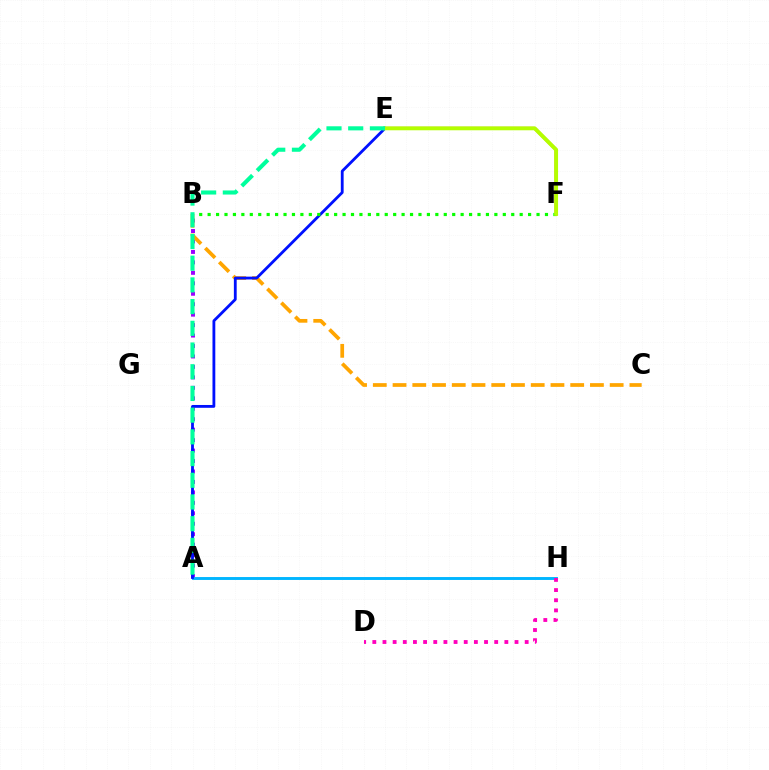{('A', 'B'): [{'color': '#9b00ff', 'line_style': 'dotted', 'thickness': 2.84}], ('A', 'H'): [{'color': '#00b5ff', 'line_style': 'solid', 'thickness': 2.09}], ('D', 'H'): [{'color': '#ff00bd', 'line_style': 'dotted', 'thickness': 2.76}], ('B', 'C'): [{'color': '#ffa500', 'line_style': 'dashed', 'thickness': 2.68}], ('E', 'F'): [{'color': '#ff0000', 'line_style': 'solid', 'thickness': 2.08}, {'color': '#b3ff00', 'line_style': 'solid', 'thickness': 2.8}], ('A', 'E'): [{'color': '#0010ff', 'line_style': 'solid', 'thickness': 2.03}, {'color': '#00ff9d', 'line_style': 'dashed', 'thickness': 2.95}], ('B', 'F'): [{'color': '#08ff00', 'line_style': 'dotted', 'thickness': 2.29}]}